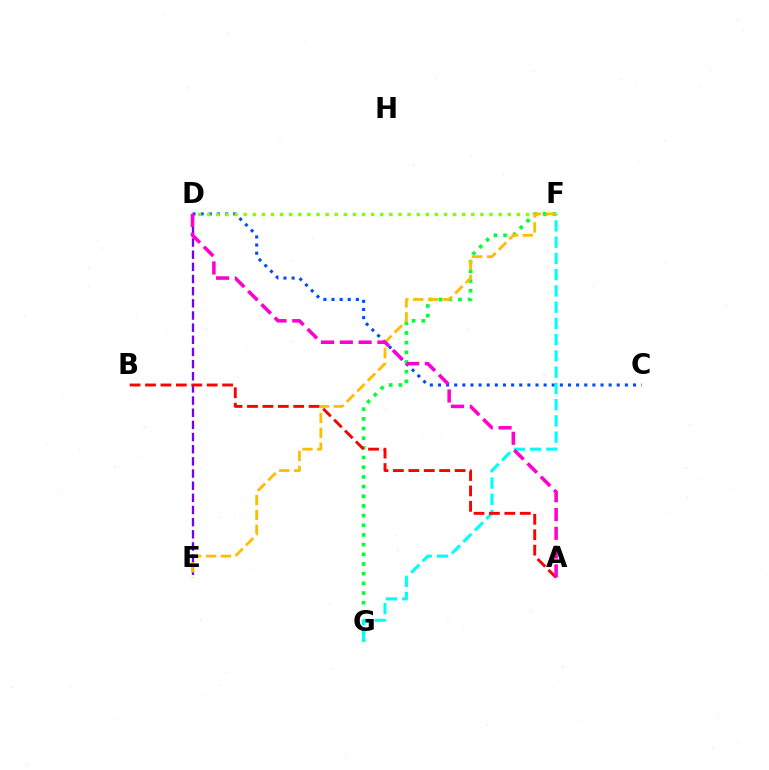{('C', 'D'): [{'color': '#004bff', 'line_style': 'dotted', 'thickness': 2.21}], ('D', 'F'): [{'color': '#84ff00', 'line_style': 'dotted', 'thickness': 2.47}], ('D', 'E'): [{'color': '#7200ff', 'line_style': 'dashed', 'thickness': 1.65}], ('F', 'G'): [{'color': '#00ff39', 'line_style': 'dotted', 'thickness': 2.63}, {'color': '#00fff6', 'line_style': 'dashed', 'thickness': 2.21}], ('A', 'B'): [{'color': '#ff0000', 'line_style': 'dashed', 'thickness': 2.09}], ('E', 'F'): [{'color': '#ffbd00', 'line_style': 'dashed', 'thickness': 2.02}], ('A', 'D'): [{'color': '#ff00cf', 'line_style': 'dashed', 'thickness': 2.55}]}